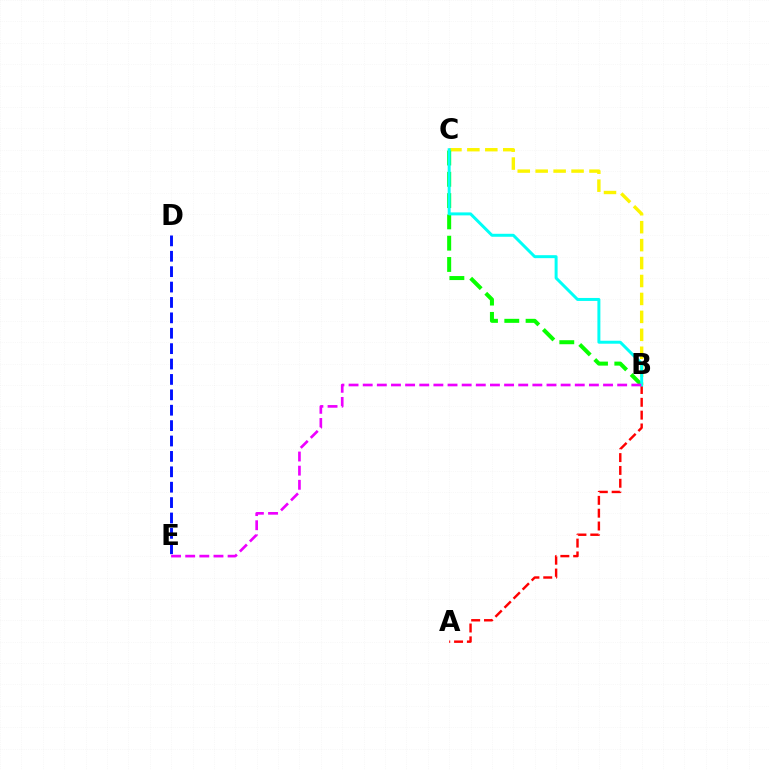{('D', 'E'): [{'color': '#0010ff', 'line_style': 'dashed', 'thickness': 2.09}], ('B', 'C'): [{'color': '#fcf500', 'line_style': 'dashed', 'thickness': 2.44}, {'color': '#08ff00', 'line_style': 'dashed', 'thickness': 2.89}, {'color': '#00fff6', 'line_style': 'solid', 'thickness': 2.14}], ('A', 'B'): [{'color': '#ff0000', 'line_style': 'dashed', 'thickness': 1.74}], ('B', 'E'): [{'color': '#ee00ff', 'line_style': 'dashed', 'thickness': 1.92}]}